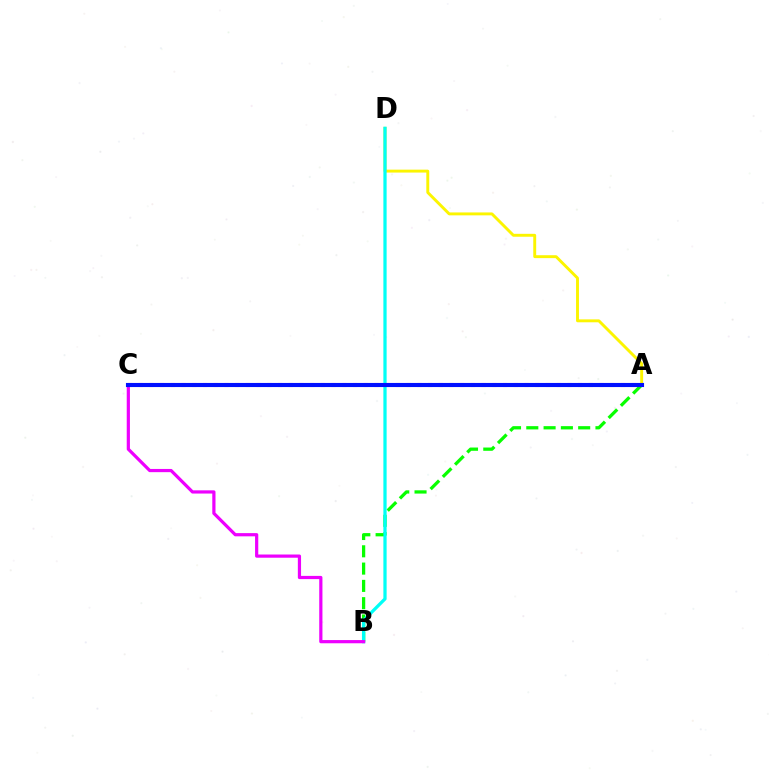{('A', 'D'): [{'color': '#fcf500', 'line_style': 'solid', 'thickness': 2.1}], ('A', 'B'): [{'color': '#08ff00', 'line_style': 'dashed', 'thickness': 2.35}], ('A', 'C'): [{'color': '#ff0000', 'line_style': 'dotted', 'thickness': 2.91}, {'color': '#0010ff', 'line_style': 'solid', 'thickness': 2.95}], ('B', 'D'): [{'color': '#00fff6', 'line_style': 'solid', 'thickness': 2.34}], ('B', 'C'): [{'color': '#ee00ff', 'line_style': 'solid', 'thickness': 2.31}]}